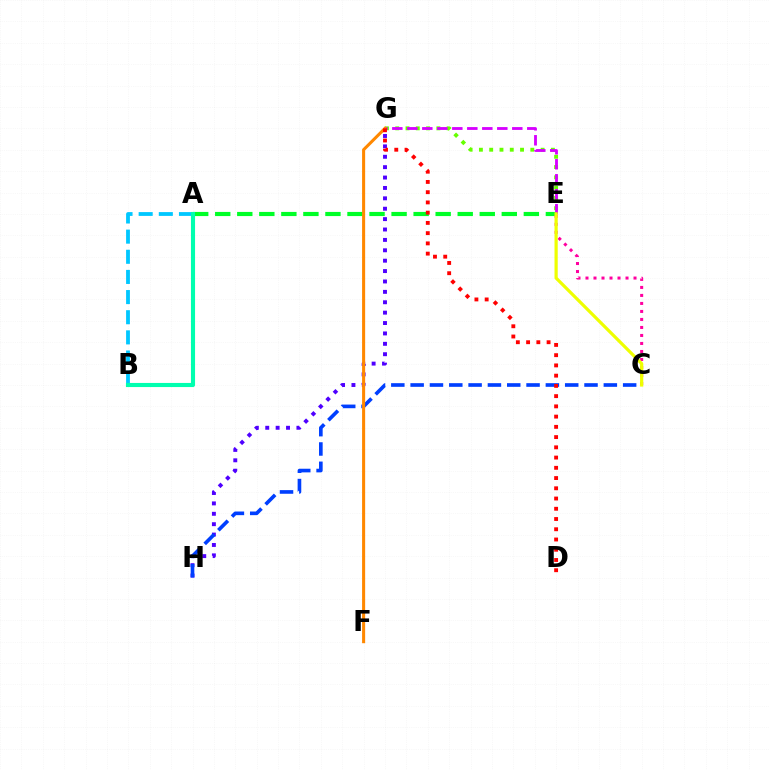{('G', 'H'): [{'color': '#4f00ff', 'line_style': 'dotted', 'thickness': 2.82}], ('E', 'G'): [{'color': '#66ff00', 'line_style': 'dotted', 'thickness': 2.79}, {'color': '#d600ff', 'line_style': 'dashed', 'thickness': 2.04}], ('A', 'E'): [{'color': '#00ff27', 'line_style': 'dashed', 'thickness': 2.99}], ('A', 'B'): [{'color': '#00c7ff', 'line_style': 'dashed', 'thickness': 2.74}, {'color': '#00ffaf', 'line_style': 'solid', 'thickness': 2.96}], ('C', 'H'): [{'color': '#003fff', 'line_style': 'dashed', 'thickness': 2.62}], ('C', 'E'): [{'color': '#ff00a0', 'line_style': 'dotted', 'thickness': 2.18}, {'color': '#eeff00', 'line_style': 'solid', 'thickness': 2.31}], ('F', 'G'): [{'color': '#ff8800', 'line_style': 'solid', 'thickness': 2.2}], ('D', 'G'): [{'color': '#ff0000', 'line_style': 'dotted', 'thickness': 2.78}]}